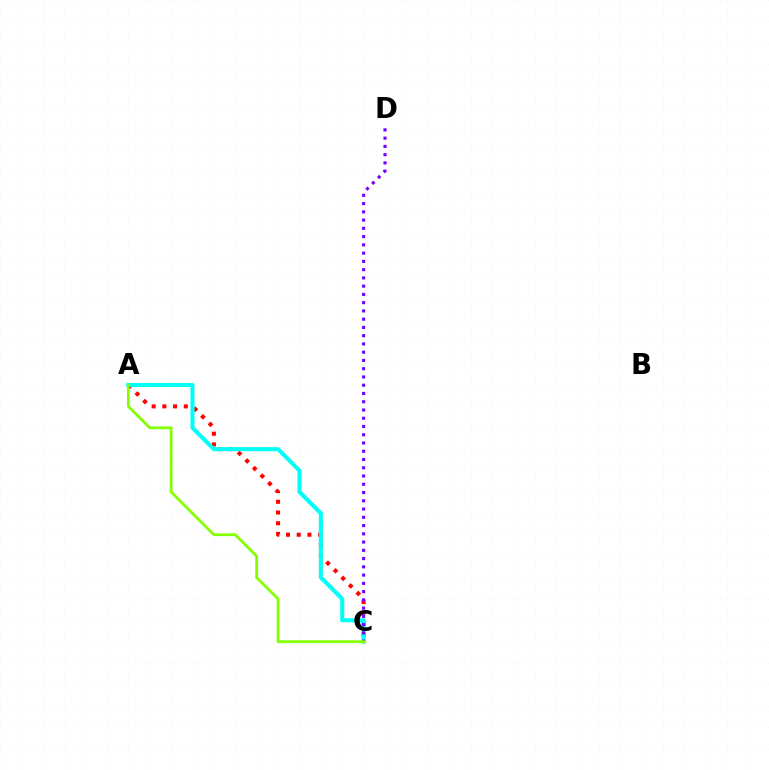{('A', 'C'): [{'color': '#ff0000', 'line_style': 'dotted', 'thickness': 2.91}, {'color': '#00fff6', 'line_style': 'solid', 'thickness': 2.93}, {'color': '#84ff00', 'line_style': 'solid', 'thickness': 2.01}], ('C', 'D'): [{'color': '#7200ff', 'line_style': 'dotted', 'thickness': 2.24}]}